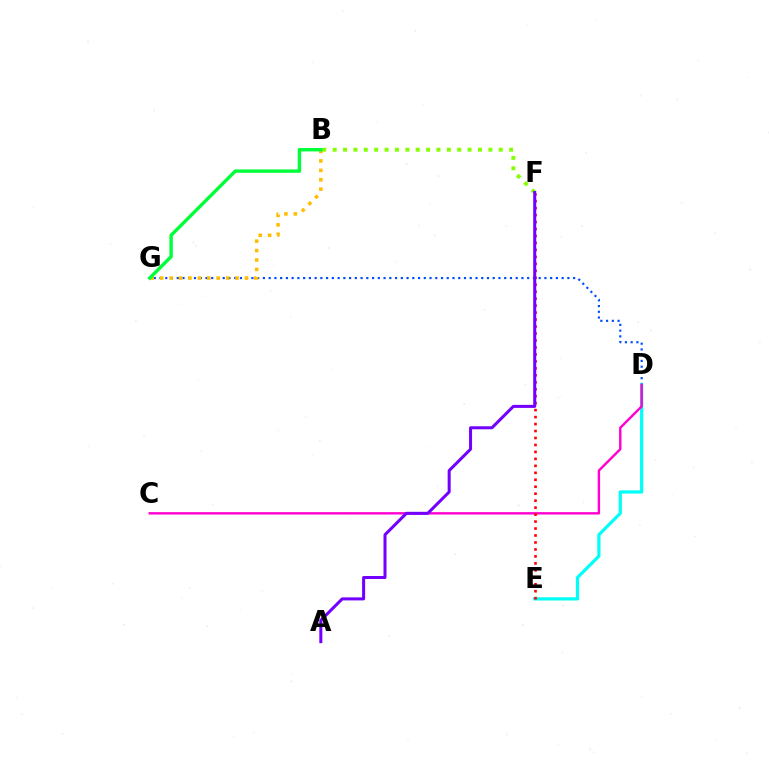{('D', 'G'): [{'color': '#004bff', 'line_style': 'dotted', 'thickness': 1.56}], ('B', 'F'): [{'color': '#84ff00', 'line_style': 'dotted', 'thickness': 2.82}], ('B', 'G'): [{'color': '#ffbd00', 'line_style': 'dotted', 'thickness': 2.56}, {'color': '#00ff39', 'line_style': 'solid', 'thickness': 2.45}], ('D', 'E'): [{'color': '#00fff6', 'line_style': 'solid', 'thickness': 2.31}], ('C', 'D'): [{'color': '#ff00cf', 'line_style': 'solid', 'thickness': 1.73}], ('E', 'F'): [{'color': '#ff0000', 'line_style': 'dotted', 'thickness': 1.89}], ('A', 'F'): [{'color': '#7200ff', 'line_style': 'solid', 'thickness': 2.18}]}